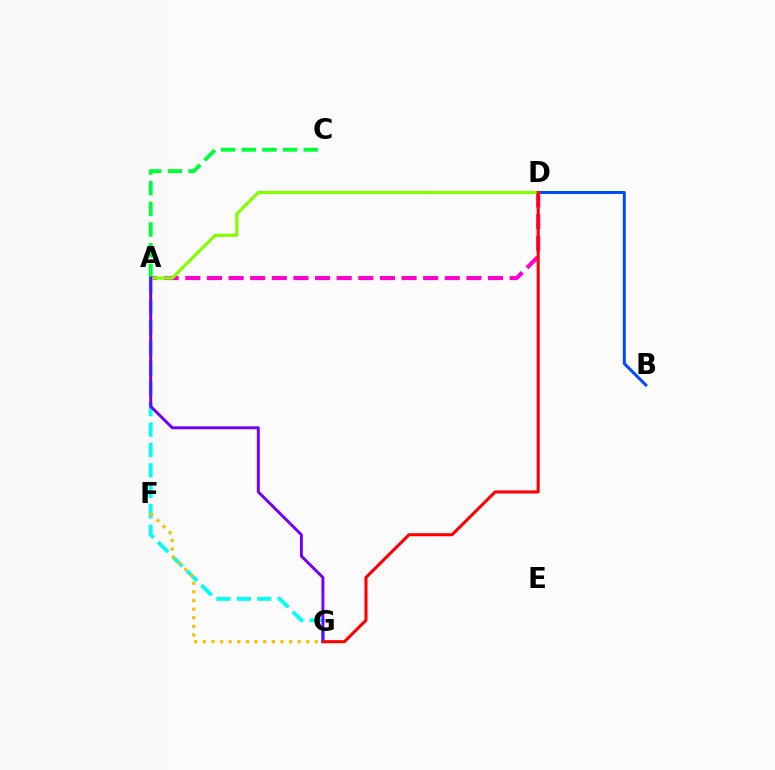{('A', 'D'): [{'color': '#ff00cf', 'line_style': 'dashed', 'thickness': 2.94}, {'color': '#84ff00', 'line_style': 'solid', 'thickness': 2.3}], ('A', 'G'): [{'color': '#00fff6', 'line_style': 'dashed', 'thickness': 2.78}, {'color': '#7200ff', 'line_style': 'solid', 'thickness': 2.11}], ('B', 'D'): [{'color': '#004bff', 'line_style': 'solid', 'thickness': 2.15}], ('A', 'C'): [{'color': '#00ff39', 'line_style': 'dashed', 'thickness': 2.81}], ('D', 'G'): [{'color': '#ff0000', 'line_style': 'solid', 'thickness': 2.2}], ('F', 'G'): [{'color': '#ffbd00', 'line_style': 'dotted', 'thickness': 2.34}]}